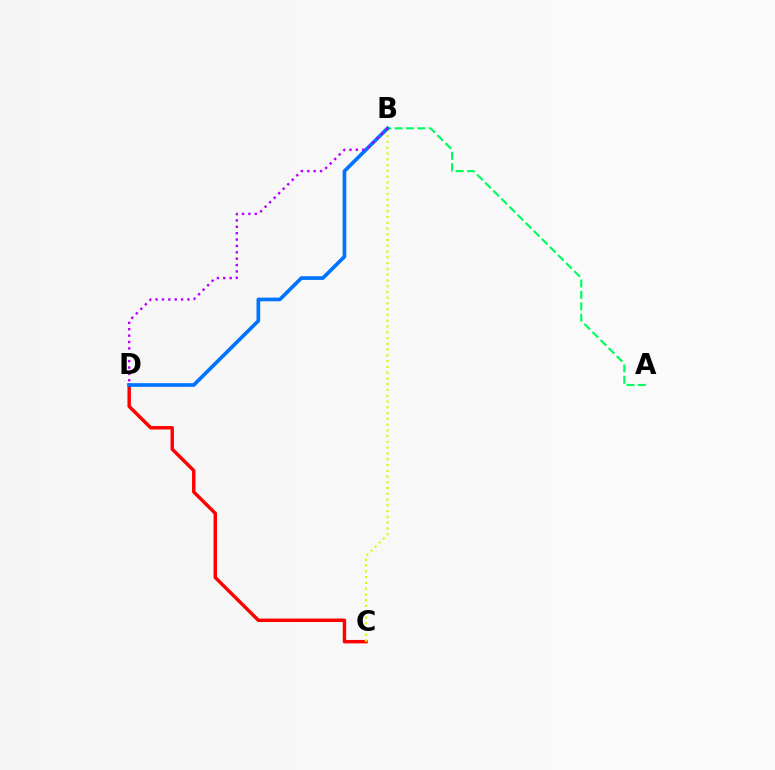{('C', 'D'): [{'color': '#ff0000', 'line_style': 'solid', 'thickness': 2.47}], ('B', 'C'): [{'color': '#d1ff00', 'line_style': 'dotted', 'thickness': 1.57}], ('A', 'B'): [{'color': '#00ff5c', 'line_style': 'dashed', 'thickness': 1.55}], ('B', 'D'): [{'color': '#0074ff', 'line_style': 'solid', 'thickness': 2.64}, {'color': '#b900ff', 'line_style': 'dotted', 'thickness': 1.73}]}